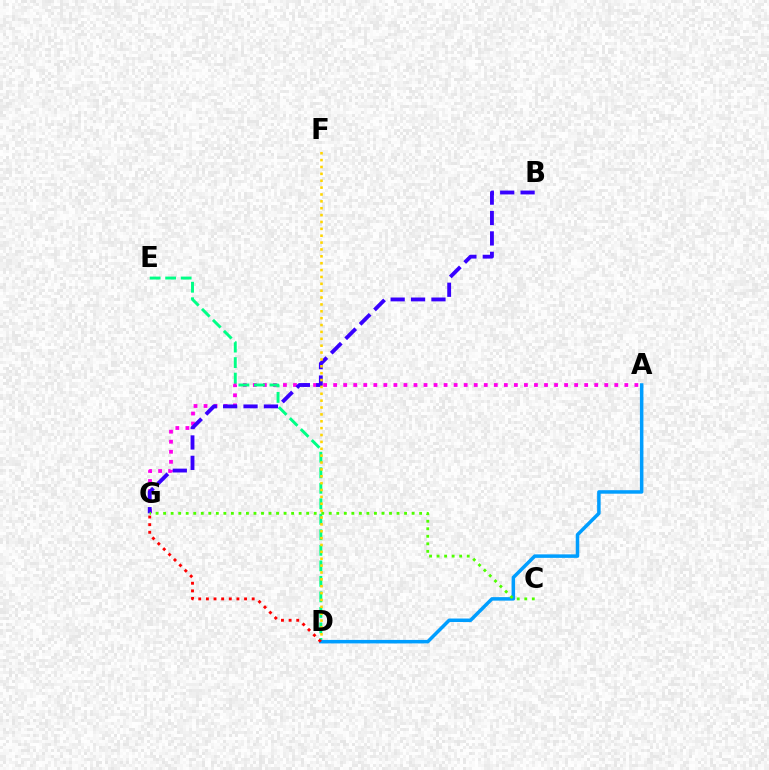{('A', 'G'): [{'color': '#ff00ed', 'line_style': 'dotted', 'thickness': 2.73}], ('D', 'E'): [{'color': '#00ff86', 'line_style': 'dashed', 'thickness': 2.11}], ('B', 'G'): [{'color': '#3700ff', 'line_style': 'dashed', 'thickness': 2.77}], ('D', 'F'): [{'color': '#ffd500', 'line_style': 'dotted', 'thickness': 1.87}], ('A', 'D'): [{'color': '#009eff', 'line_style': 'solid', 'thickness': 2.53}], ('D', 'G'): [{'color': '#ff0000', 'line_style': 'dotted', 'thickness': 2.07}], ('C', 'G'): [{'color': '#4fff00', 'line_style': 'dotted', 'thickness': 2.05}]}